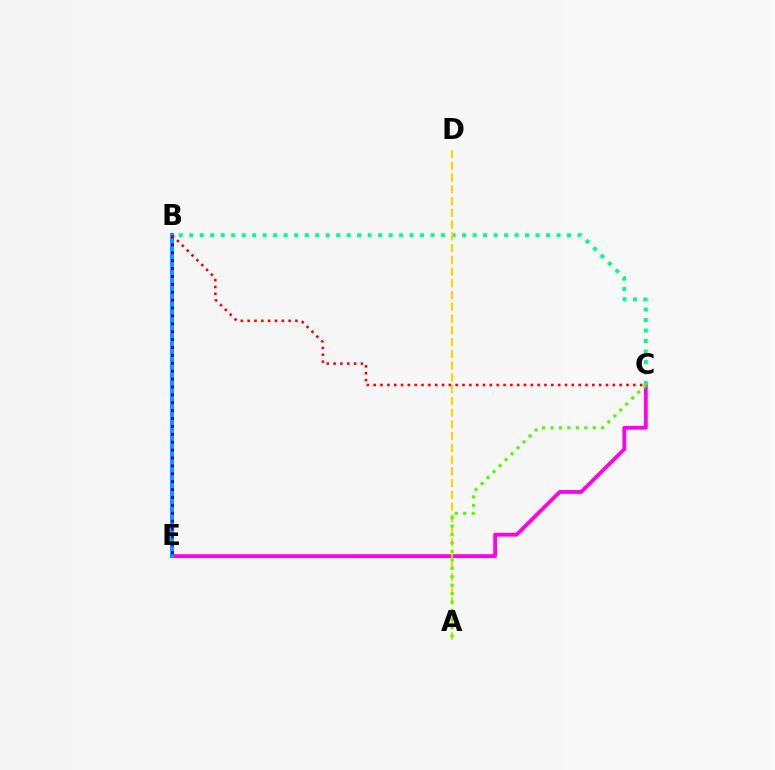{('C', 'E'): [{'color': '#ff00ed', 'line_style': 'solid', 'thickness': 2.74}], ('B', 'E'): [{'color': '#009eff', 'line_style': 'solid', 'thickness': 2.85}, {'color': '#3700ff', 'line_style': 'dotted', 'thickness': 2.14}], ('B', 'C'): [{'color': '#00ff86', 'line_style': 'dotted', 'thickness': 2.85}, {'color': '#ff0000', 'line_style': 'dotted', 'thickness': 1.86}], ('A', 'D'): [{'color': '#ffd500', 'line_style': 'dashed', 'thickness': 1.6}], ('A', 'C'): [{'color': '#4fff00', 'line_style': 'dotted', 'thickness': 2.3}]}